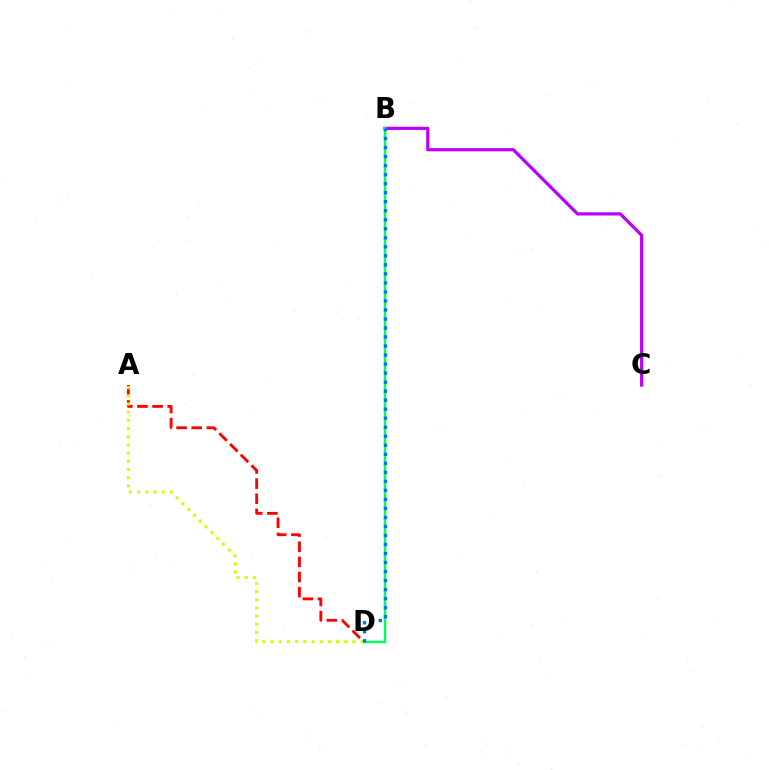{('B', 'C'): [{'color': '#b900ff', 'line_style': 'solid', 'thickness': 2.32}], ('B', 'D'): [{'color': '#00ff5c', 'line_style': 'solid', 'thickness': 1.76}, {'color': '#0074ff', 'line_style': 'dotted', 'thickness': 2.45}], ('A', 'D'): [{'color': '#ff0000', 'line_style': 'dashed', 'thickness': 2.05}, {'color': '#d1ff00', 'line_style': 'dotted', 'thickness': 2.22}]}